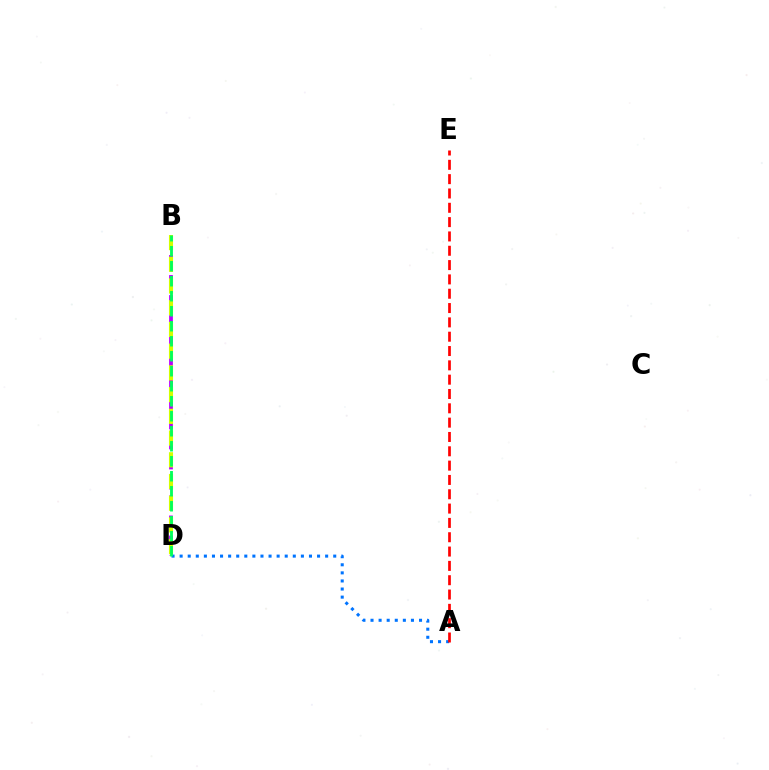{('B', 'D'): [{'color': '#b900ff', 'line_style': 'dashed', 'thickness': 2.72}, {'color': '#d1ff00', 'line_style': 'dashed', 'thickness': 2.95}, {'color': '#00ff5c', 'line_style': 'dashed', 'thickness': 2.04}], ('A', 'D'): [{'color': '#0074ff', 'line_style': 'dotted', 'thickness': 2.2}], ('A', 'E'): [{'color': '#ff0000', 'line_style': 'dashed', 'thickness': 1.95}]}